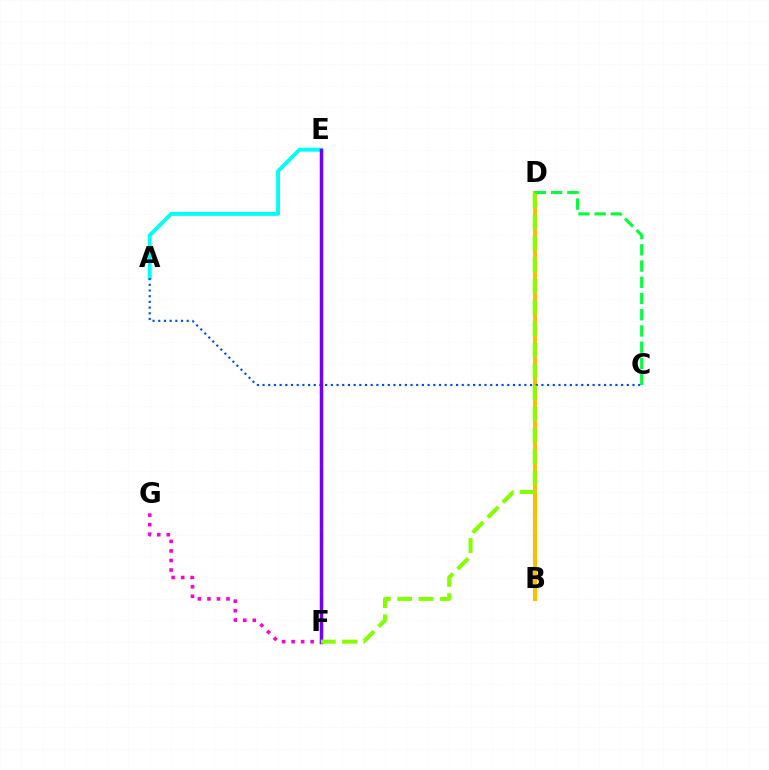{('A', 'E'): [{'color': '#00fff6', 'line_style': 'solid', 'thickness': 2.8}], ('B', 'D'): [{'color': '#ff0000', 'line_style': 'dotted', 'thickness': 2.87}, {'color': '#ffbd00', 'line_style': 'solid', 'thickness': 2.93}], ('C', 'D'): [{'color': '#00ff39', 'line_style': 'dashed', 'thickness': 2.2}], ('F', 'G'): [{'color': '#ff00cf', 'line_style': 'dotted', 'thickness': 2.59}], ('A', 'C'): [{'color': '#004bff', 'line_style': 'dotted', 'thickness': 1.55}], ('E', 'F'): [{'color': '#7200ff', 'line_style': 'solid', 'thickness': 2.52}], ('D', 'F'): [{'color': '#84ff00', 'line_style': 'dashed', 'thickness': 2.9}]}